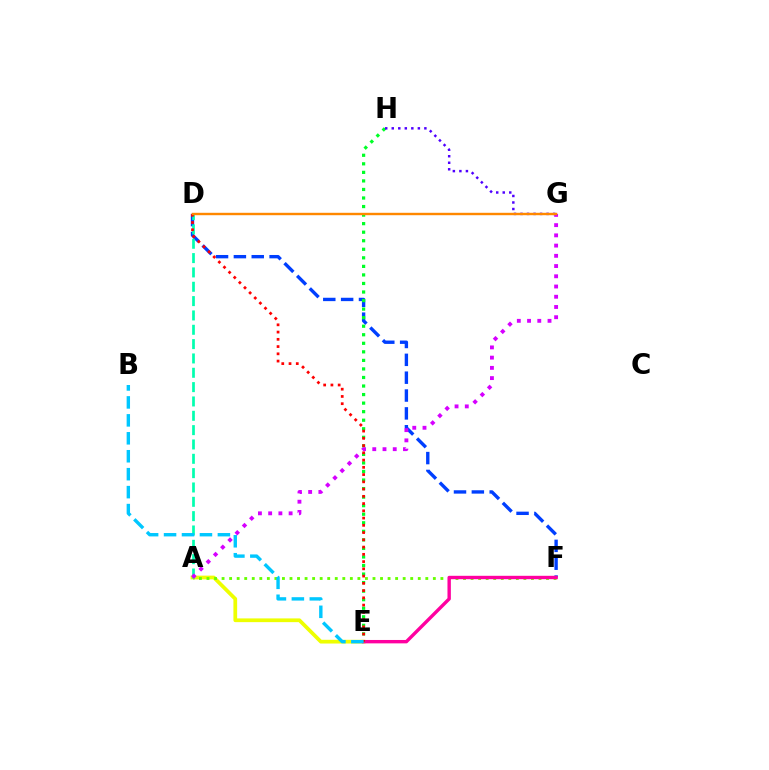{('A', 'E'): [{'color': '#eeff00', 'line_style': 'solid', 'thickness': 2.69}], ('A', 'F'): [{'color': '#66ff00', 'line_style': 'dotted', 'thickness': 2.05}], ('D', 'F'): [{'color': '#003fff', 'line_style': 'dashed', 'thickness': 2.43}], ('E', 'F'): [{'color': '#ff00a0', 'line_style': 'solid', 'thickness': 2.44}], ('A', 'D'): [{'color': '#00ffaf', 'line_style': 'dashed', 'thickness': 1.95}], ('E', 'H'): [{'color': '#00ff27', 'line_style': 'dotted', 'thickness': 2.32}], ('A', 'G'): [{'color': '#d600ff', 'line_style': 'dotted', 'thickness': 2.78}], ('D', 'E'): [{'color': '#ff0000', 'line_style': 'dotted', 'thickness': 1.97}], ('G', 'H'): [{'color': '#4f00ff', 'line_style': 'dotted', 'thickness': 1.77}], ('B', 'E'): [{'color': '#00c7ff', 'line_style': 'dashed', 'thickness': 2.44}], ('D', 'G'): [{'color': '#ff8800', 'line_style': 'solid', 'thickness': 1.73}]}